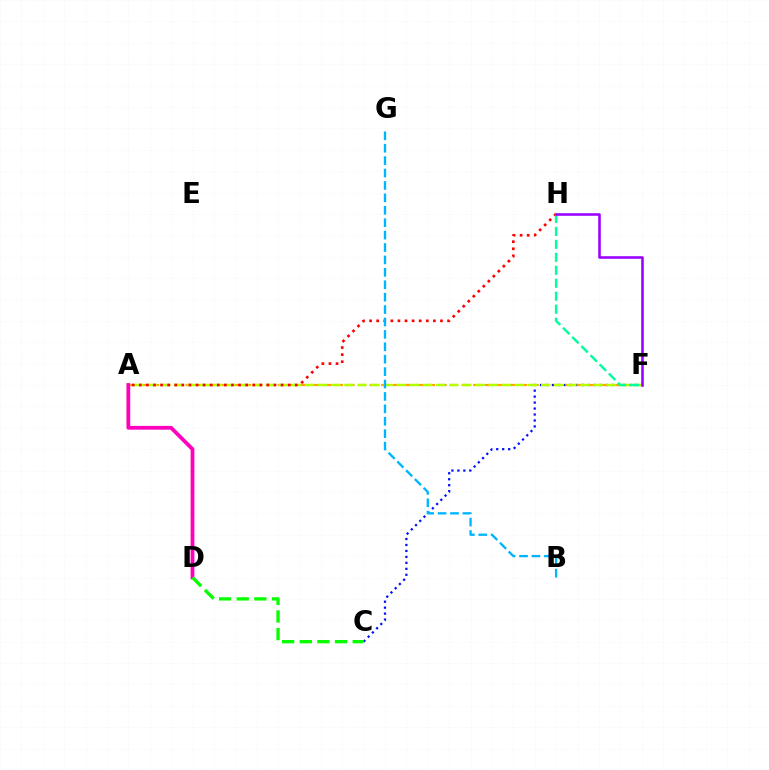{('C', 'F'): [{'color': '#0010ff', 'line_style': 'dotted', 'thickness': 1.62}], ('A', 'F'): [{'color': '#ffa500', 'line_style': 'dashed', 'thickness': 1.56}, {'color': '#b3ff00', 'line_style': 'dashed', 'thickness': 1.78}], ('A', 'D'): [{'color': '#ff00bd', 'line_style': 'solid', 'thickness': 2.72}], ('A', 'H'): [{'color': '#ff0000', 'line_style': 'dotted', 'thickness': 1.93}], ('F', 'H'): [{'color': '#00ff9d', 'line_style': 'dashed', 'thickness': 1.76}, {'color': '#9b00ff', 'line_style': 'solid', 'thickness': 1.86}], ('C', 'D'): [{'color': '#08ff00', 'line_style': 'dashed', 'thickness': 2.4}], ('B', 'G'): [{'color': '#00b5ff', 'line_style': 'dashed', 'thickness': 1.69}]}